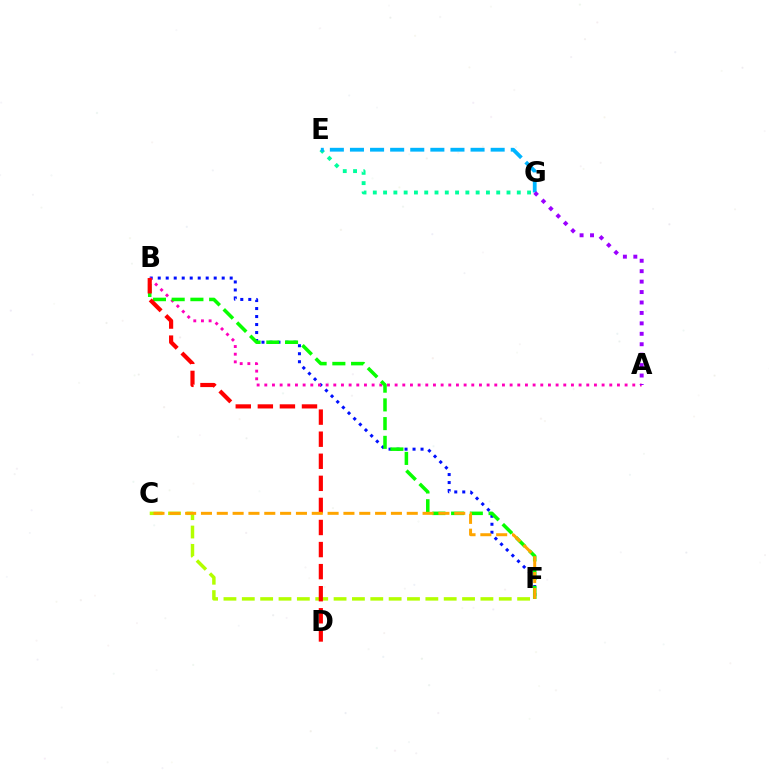{('B', 'F'): [{'color': '#0010ff', 'line_style': 'dotted', 'thickness': 2.17}, {'color': '#08ff00', 'line_style': 'dashed', 'thickness': 2.54}], ('A', 'B'): [{'color': '#ff00bd', 'line_style': 'dotted', 'thickness': 2.08}], ('E', 'G'): [{'color': '#00ff9d', 'line_style': 'dotted', 'thickness': 2.79}, {'color': '#00b5ff', 'line_style': 'dashed', 'thickness': 2.73}], ('A', 'G'): [{'color': '#9b00ff', 'line_style': 'dotted', 'thickness': 2.83}], ('C', 'F'): [{'color': '#b3ff00', 'line_style': 'dashed', 'thickness': 2.49}, {'color': '#ffa500', 'line_style': 'dashed', 'thickness': 2.15}], ('B', 'D'): [{'color': '#ff0000', 'line_style': 'dashed', 'thickness': 3.0}]}